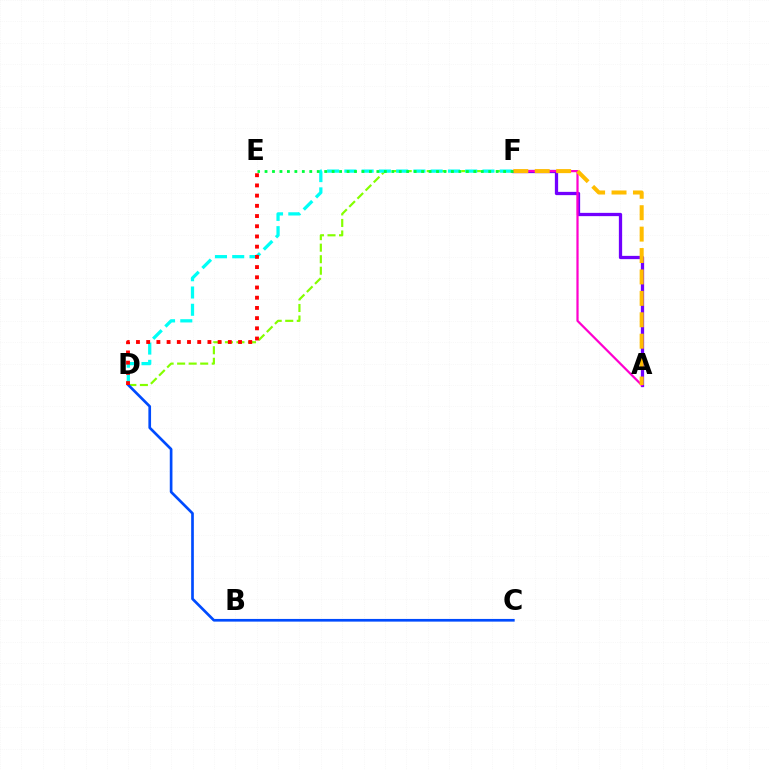{('A', 'F'): [{'color': '#7200ff', 'line_style': 'solid', 'thickness': 2.36}, {'color': '#ff00cf', 'line_style': 'solid', 'thickness': 1.6}, {'color': '#ffbd00', 'line_style': 'dashed', 'thickness': 2.91}], ('D', 'F'): [{'color': '#84ff00', 'line_style': 'dashed', 'thickness': 1.57}, {'color': '#00fff6', 'line_style': 'dashed', 'thickness': 2.35}], ('C', 'D'): [{'color': '#004bff', 'line_style': 'solid', 'thickness': 1.93}], ('E', 'F'): [{'color': '#00ff39', 'line_style': 'dotted', 'thickness': 2.03}], ('D', 'E'): [{'color': '#ff0000', 'line_style': 'dotted', 'thickness': 2.77}]}